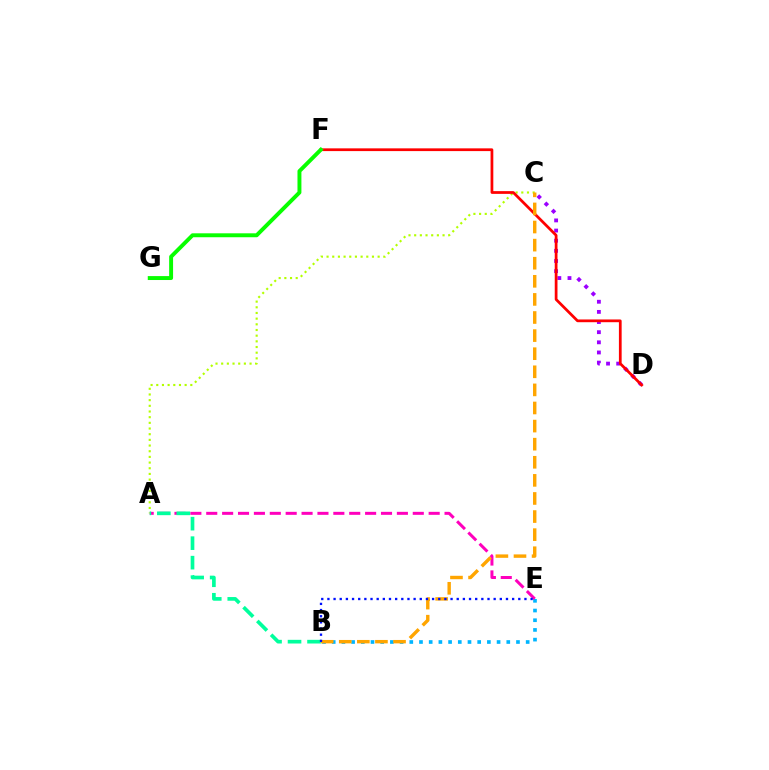{('B', 'E'): [{'color': '#00b5ff', 'line_style': 'dotted', 'thickness': 2.64}, {'color': '#0010ff', 'line_style': 'dotted', 'thickness': 1.67}], ('A', 'E'): [{'color': '#ff00bd', 'line_style': 'dashed', 'thickness': 2.16}], ('A', 'C'): [{'color': '#b3ff00', 'line_style': 'dotted', 'thickness': 1.54}], ('C', 'D'): [{'color': '#9b00ff', 'line_style': 'dotted', 'thickness': 2.76}], ('D', 'F'): [{'color': '#ff0000', 'line_style': 'solid', 'thickness': 1.98}], ('B', 'C'): [{'color': '#ffa500', 'line_style': 'dashed', 'thickness': 2.46}], ('A', 'B'): [{'color': '#00ff9d', 'line_style': 'dashed', 'thickness': 2.65}], ('F', 'G'): [{'color': '#08ff00', 'line_style': 'solid', 'thickness': 2.83}]}